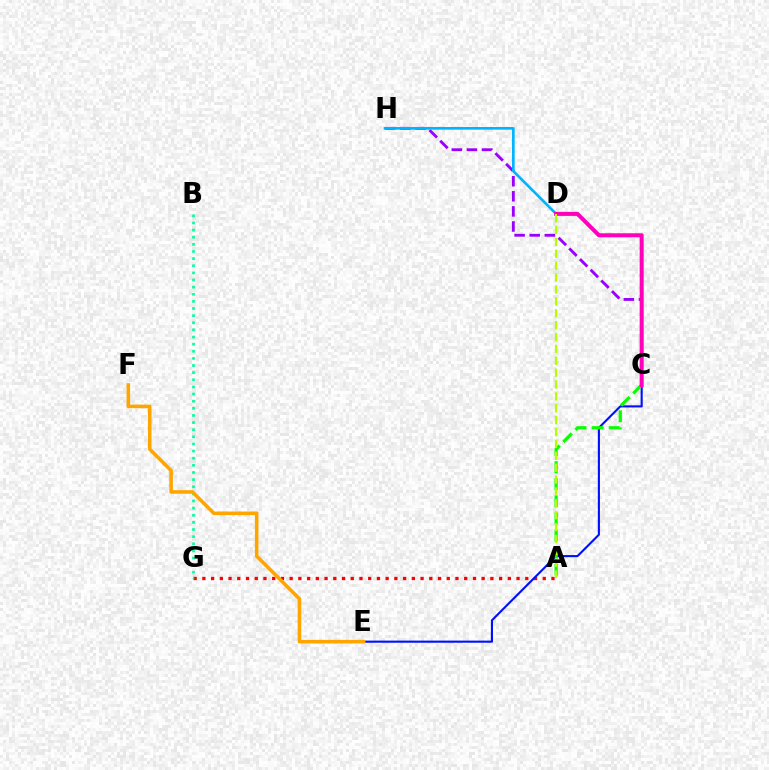{('A', 'G'): [{'color': '#ff0000', 'line_style': 'dotted', 'thickness': 2.37}], ('C', 'H'): [{'color': '#9b00ff', 'line_style': 'dashed', 'thickness': 2.05}], ('C', 'E'): [{'color': '#0010ff', 'line_style': 'solid', 'thickness': 1.52}], ('D', 'H'): [{'color': '#00b5ff', 'line_style': 'solid', 'thickness': 1.91}], ('A', 'C'): [{'color': '#08ff00', 'line_style': 'dashed', 'thickness': 2.32}], ('B', 'G'): [{'color': '#00ff9d', 'line_style': 'dotted', 'thickness': 1.94}], ('C', 'D'): [{'color': '#ff00bd', 'line_style': 'solid', 'thickness': 2.9}], ('E', 'F'): [{'color': '#ffa500', 'line_style': 'solid', 'thickness': 2.57}], ('A', 'D'): [{'color': '#b3ff00', 'line_style': 'dashed', 'thickness': 1.61}]}